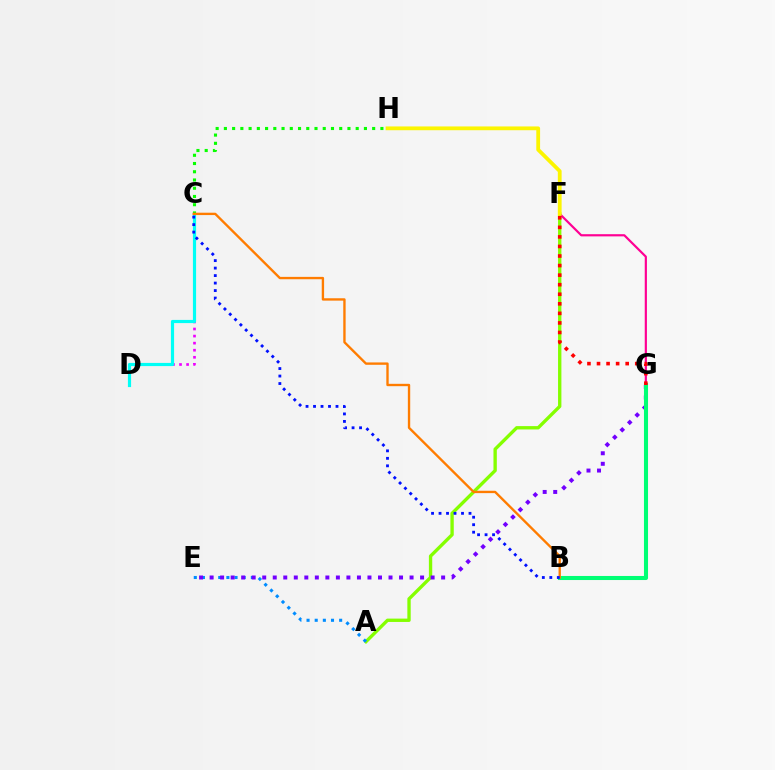{('A', 'F'): [{'color': '#84ff00', 'line_style': 'solid', 'thickness': 2.41}], ('C', 'D'): [{'color': '#ee00ff', 'line_style': 'dotted', 'thickness': 1.92}, {'color': '#00fff6', 'line_style': 'solid', 'thickness': 2.29}], ('F', 'G'): [{'color': '#ff0094', 'line_style': 'solid', 'thickness': 1.58}, {'color': '#ff0000', 'line_style': 'dotted', 'thickness': 2.6}], ('A', 'E'): [{'color': '#008cff', 'line_style': 'dotted', 'thickness': 2.21}], ('C', 'H'): [{'color': '#08ff00', 'line_style': 'dotted', 'thickness': 2.24}], ('E', 'G'): [{'color': '#7200ff', 'line_style': 'dotted', 'thickness': 2.86}], ('B', 'G'): [{'color': '#00ff74', 'line_style': 'solid', 'thickness': 2.93}], ('B', 'C'): [{'color': '#ff7c00', 'line_style': 'solid', 'thickness': 1.7}, {'color': '#0010ff', 'line_style': 'dotted', 'thickness': 2.04}], ('F', 'H'): [{'color': '#fcf500', 'line_style': 'solid', 'thickness': 2.73}]}